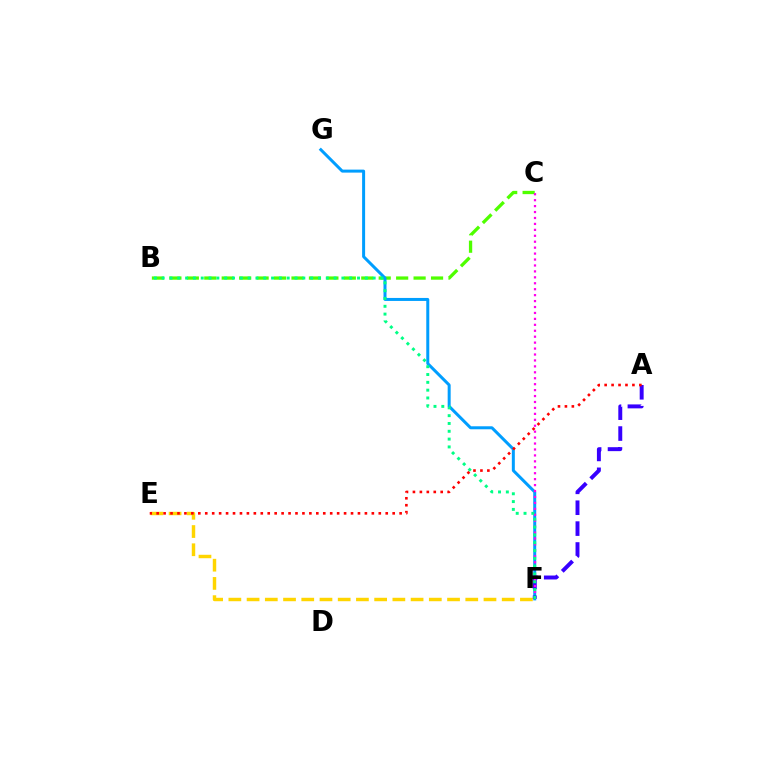{('B', 'C'): [{'color': '#4fff00', 'line_style': 'dashed', 'thickness': 2.37}], ('E', 'F'): [{'color': '#ffd500', 'line_style': 'dashed', 'thickness': 2.48}], ('F', 'G'): [{'color': '#009eff', 'line_style': 'solid', 'thickness': 2.16}], ('A', 'F'): [{'color': '#3700ff', 'line_style': 'dashed', 'thickness': 2.84}], ('C', 'F'): [{'color': '#ff00ed', 'line_style': 'dotted', 'thickness': 1.61}], ('A', 'E'): [{'color': '#ff0000', 'line_style': 'dotted', 'thickness': 1.89}], ('B', 'F'): [{'color': '#00ff86', 'line_style': 'dotted', 'thickness': 2.12}]}